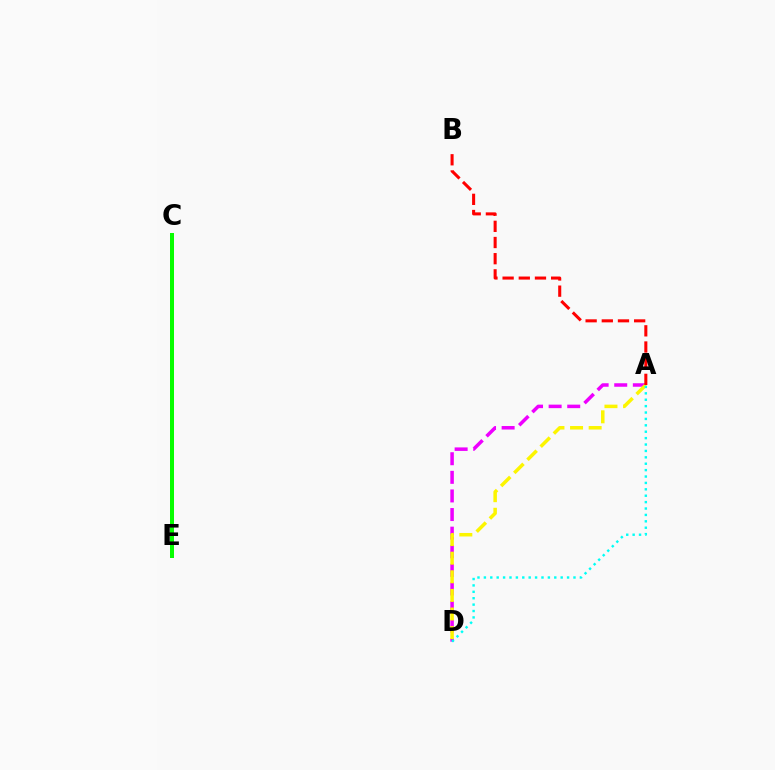{('A', 'D'): [{'color': '#ee00ff', 'line_style': 'dashed', 'thickness': 2.53}, {'color': '#fcf500', 'line_style': 'dashed', 'thickness': 2.53}, {'color': '#00fff6', 'line_style': 'dotted', 'thickness': 1.74}], ('C', 'E'): [{'color': '#0010ff', 'line_style': 'solid', 'thickness': 2.84}, {'color': '#08ff00', 'line_style': 'solid', 'thickness': 2.87}], ('A', 'B'): [{'color': '#ff0000', 'line_style': 'dashed', 'thickness': 2.2}]}